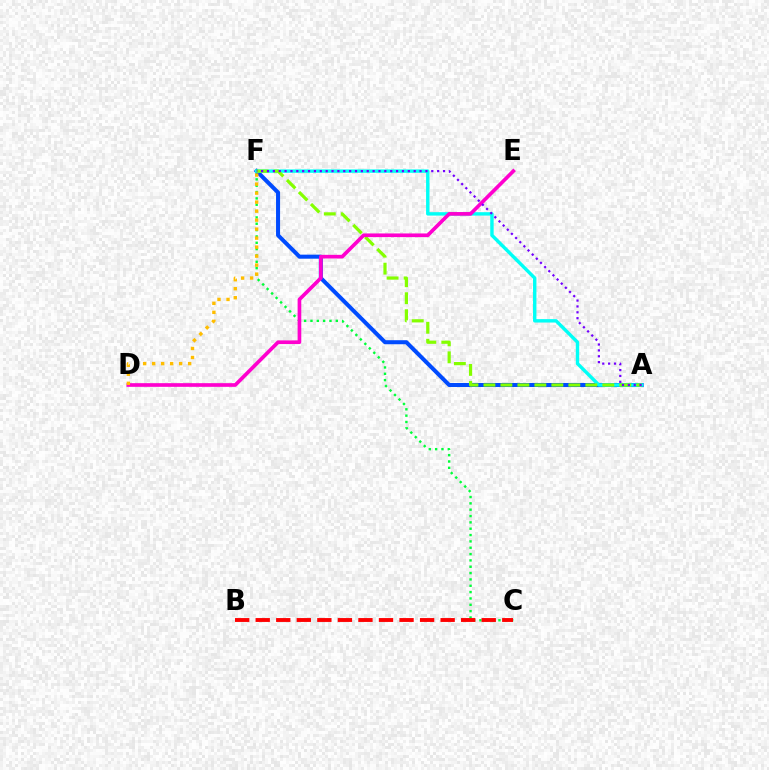{('C', 'F'): [{'color': '#00ff39', 'line_style': 'dotted', 'thickness': 1.72}], ('A', 'F'): [{'color': '#004bff', 'line_style': 'solid', 'thickness': 2.9}, {'color': '#00fff6', 'line_style': 'solid', 'thickness': 2.45}, {'color': '#84ff00', 'line_style': 'dashed', 'thickness': 2.31}, {'color': '#7200ff', 'line_style': 'dotted', 'thickness': 1.59}], ('B', 'C'): [{'color': '#ff0000', 'line_style': 'dashed', 'thickness': 2.79}], ('D', 'E'): [{'color': '#ff00cf', 'line_style': 'solid', 'thickness': 2.64}], ('D', 'F'): [{'color': '#ffbd00', 'line_style': 'dotted', 'thickness': 2.45}]}